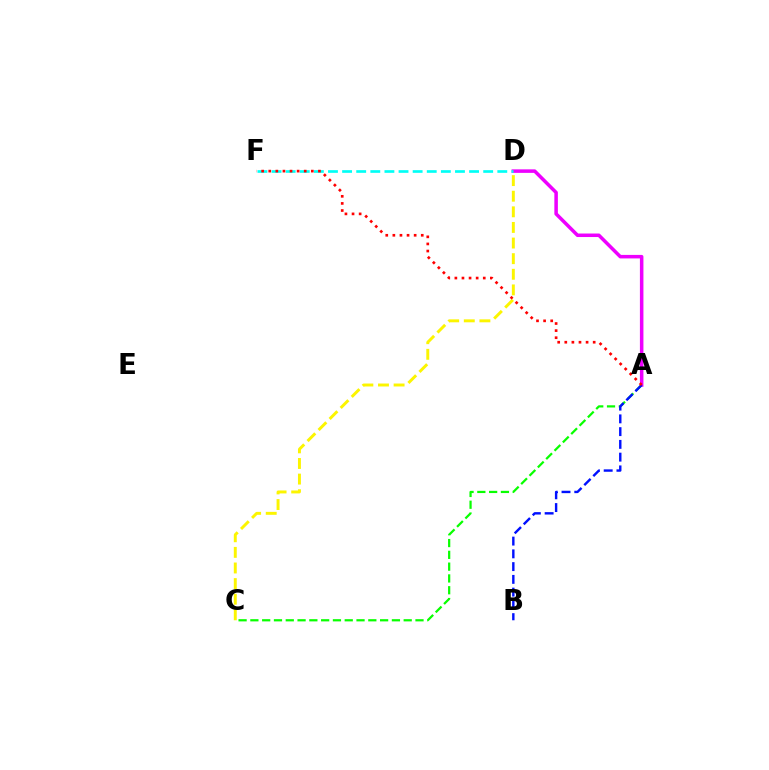{('A', 'C'): [{'color': '#08ff00', 'line_style': 'dashed', 'thickness': 1.6}], ('A', 'D'): [{'color': '#ee00ff', 'line_style': 'solid', 'thickness': 2.53}], ('D', 'F'): [{'color': '#00fff6', 'line_style': 'dashed', 'thickness': 1.92}], ('C', 'D'): [{'color': '#fcf500', 'line_style': 'dashed', 'thickness': 2.12}], ('A', 'B'): [{'color': '#0010ff', 'line_style': 'dashed', 'thickness': 1.73}], ('A', 'F'): [{'color': '#ff0000', 'line_style': 'dotted', 'thickness': 1.93}]}